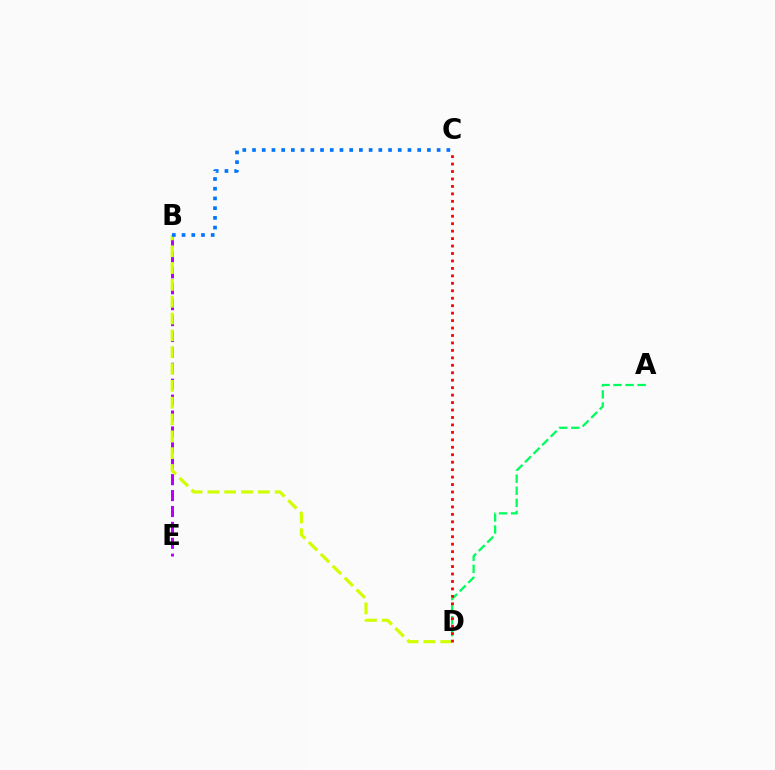{('B', 'E'): [{'color': '#b900ff', 'line_style': 'dashed', 'thickness': 2.16}], ('B', 'D'): [{'color': '#d1ff00', 'line_style': 'dashed', 'thickness': 2.29}], ('A', 'D'): [{'color': '#00ff5c', 'line_style': 'dashed', 'thickness': 1.64}], ('C', 'D'): [{'color': '#ff0000', 'line_style': 'dotted', 'thickness': 2.03}], ('B', 'C'): [{'color': '#0074ff', 'line_style': 'dotted', 'thickness': 2.64}]}